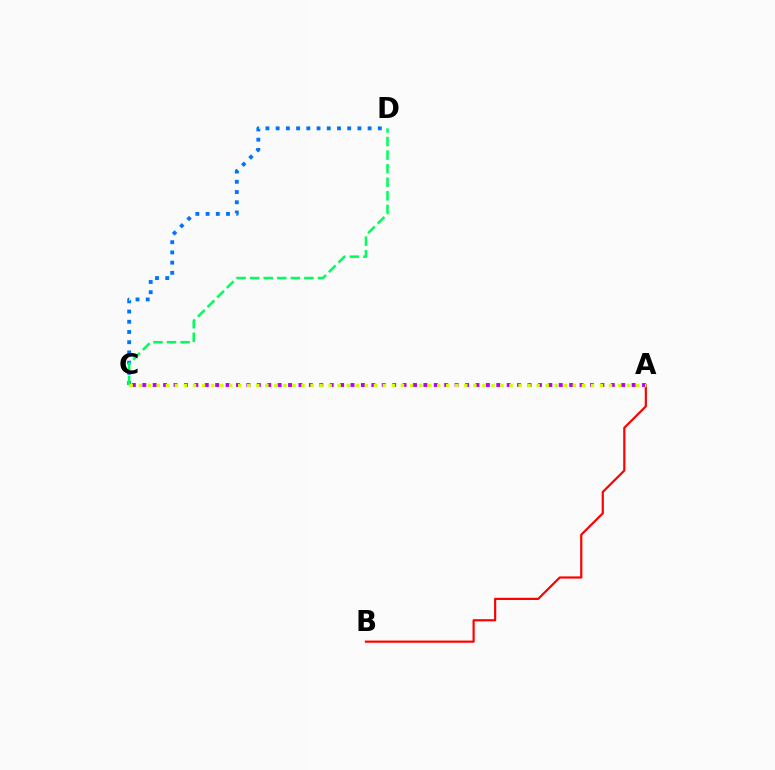{('C', 'D'): [{'color': '#0074ff', 'line_style': 'dotted', 'thickness': 2.78}, {'color': '#00ff5c', 'line_style': 'dashed', 'thickness': 1.84}], ('A', 'B'): [{'color': '#ff0000', 'line_style': 'solid', 'thickness': 1.58}], ('A', 'C'): [{'color': '#b900ff', 'line_style': 'dotted', 'thickness': 2.83}, {'color': '#d1ff00', 'line_style': 'dotted', 'thickness': 2.46}]}